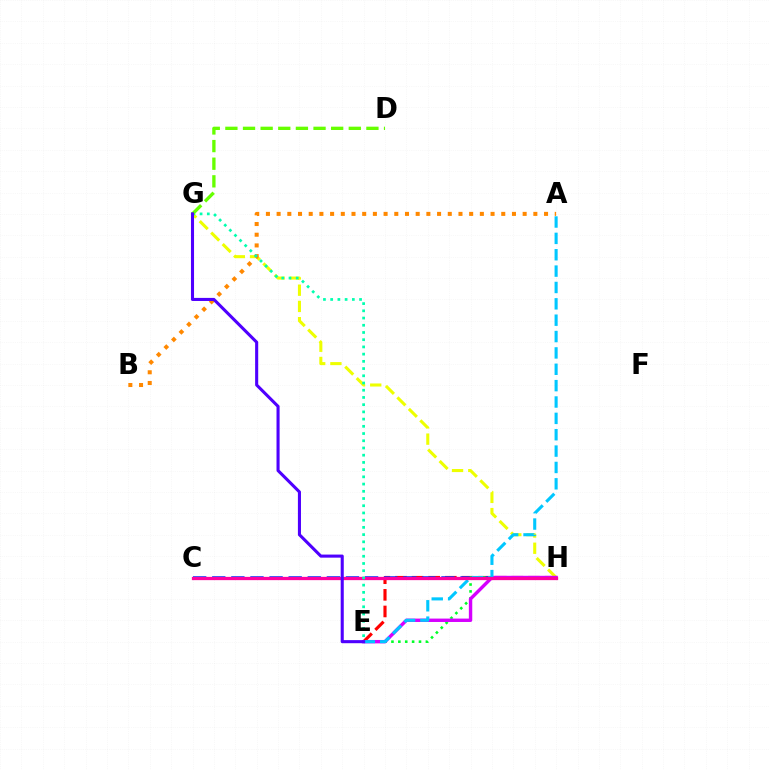{('E', 'H'): [{'color': '#ff0000', 'line_style': 'dashed', 'thickness': 2.26}, {'color': '#00ff27', 'line_style': 'dotted', 'thickness': 1.87}, {'color': '#d600ff', 'line_style': 'solid', 'thickness': 2.45}], ('G', 'H'): [{'color': '#eeff00', 'line_style': 'dashed', 'thickness': 2.2}], ('C', 'H'): [{'color': '#003fff', 'line_style': 'dashed', 'thickness': 2.59}, {'color': '#ff00a0', 'line_style': 'solid', 'thickness': 2.35}], ('A', 'E'): [{'color': '#00c7ff', 'line_style': 'dashed', 'thickness': 2.22}], ('A', 'B'): [{'color': '#ff8800', 'line_style': 'dotted', 'thickness': 2.91}], ('E', 'G'): [{'color': '#00ffaf', 'line_style': 'dotted', 'thickness': 1.96}, {'color': '#4f00ff', 'line_style': 'solid', 'thickness': 2.22}], ('D', 'G'): [{'color': '#66ff00', 'line_style': 'dashed', 'thickness': 2.39}]}